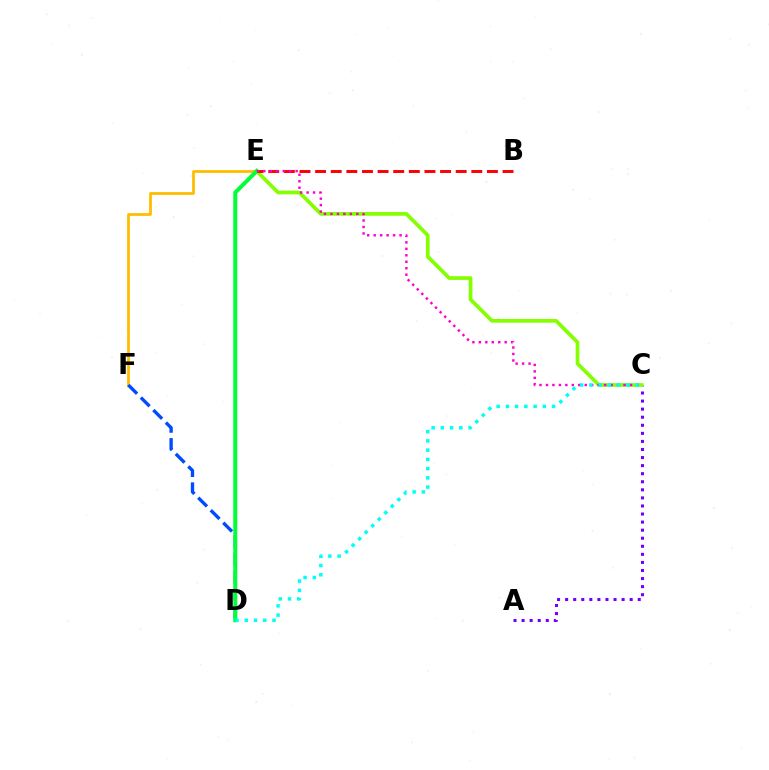{('E', 'F'): [{'color': '#ffbd00', 'line_style': 'solid', 'thickness': 2.01}], ('A', 'C'): [{'color': '#7200ff', 'line_style': 'dotted', 'thickness': 2.19}], ('C', 'E'): [{'color': '#84ff00', 'line_style': 'solid', 'thickness': 2.66}, {'color': '#ff00cf', 'line_style': 'dotted', 'thickness': 1.76}], ('D', 'F'): [{'color': '#004bff', 'line_style': 'dashed', 'thickness': 2.41}], ('D', 'E'): [{'color': '#00ff39', 'line_style': 'solid', 'thickness': 2.88}], ('B', 'E'): [{'color': '#ff0000', 'line_style': 'dashed', 'thickness': 2.12}], ('C', 'D'): [{'color': '#00fff6', 'line_style': 'dotted', 'thickness': 2.51}]}